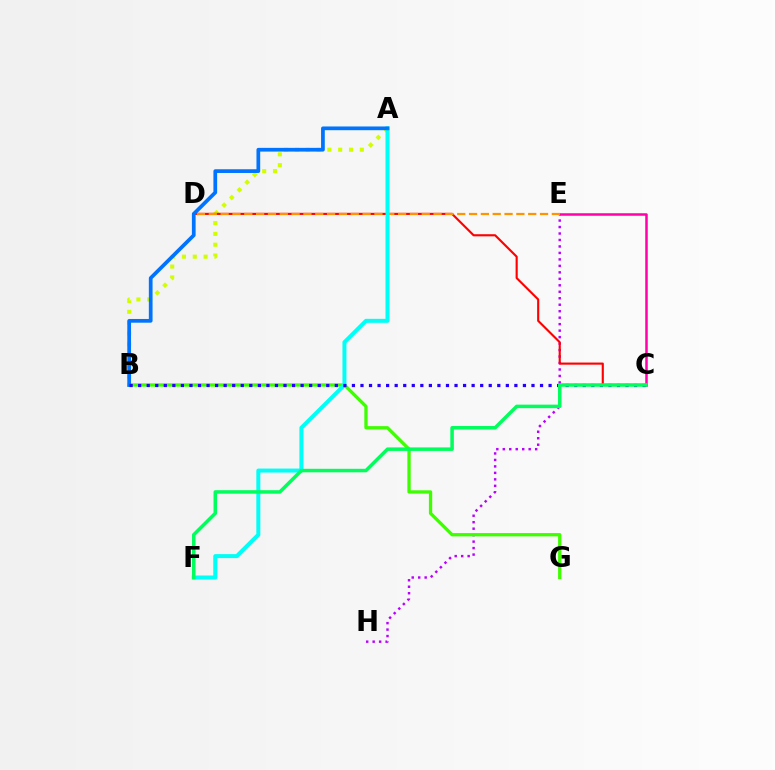{('E', 'H'): [{'color': '#b900ff', 'line_style': 'dotted', 'thickness': 1.76}], ('C', 'E'): [{'color': '#ff00ac', 'line_style': 'solid', 'thickness': 1.81}], ('B', 'G'): [{'color': '#3dff00', 'line_style': 'solid', 'thickness': 2.37}], ('A', 'B'): [{'color': '#d1ff00', 'line_style': 'dotted', 'thickness': 2.94}, {'color': '#0074ff', 'line_style': 'solid', 'thickness': 2.68}], ('C', 'D'): [{'color': '#ff0000', 'line_style': 'solid', 'thickness': 1.53}], ('D', 'E'): [{'color': '#ff9400', 'line_style': 'dashed', 'thickness': 1.61}], ('A', 'F'): [{'color': '#00fff6', 'line_style': 'solid', 'thickness': 2.88}], ('B', 'C'): [{'color': '#2500ff', 'line_style': 'dotted', 'thickness': 2.32}], ('C', 'F'): [{'color': '#00ff5c', 'line_style': 'solid', 'thickness': 2.53}]}